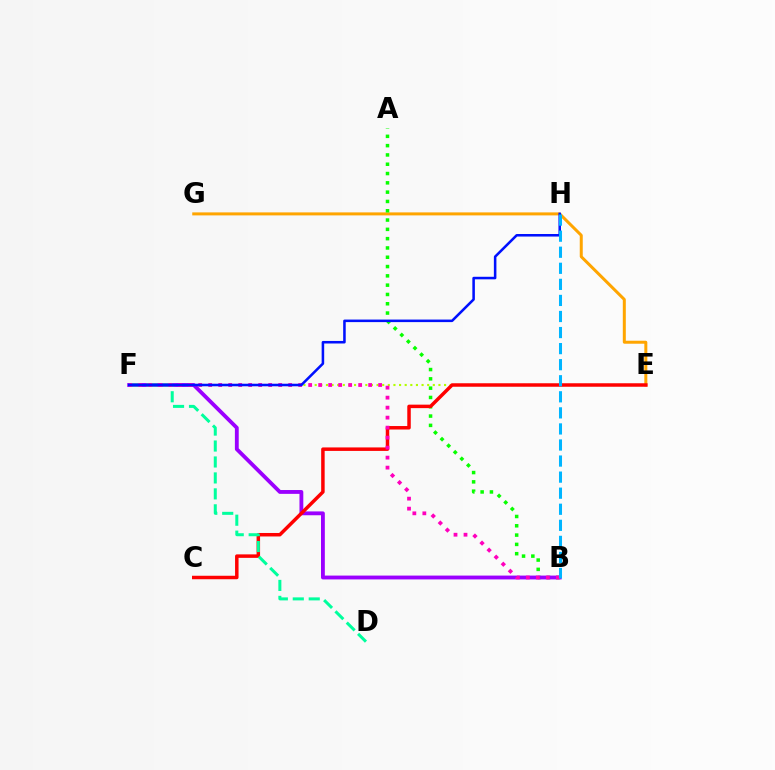{('E', 'G'): [{'color': '#ffa500', 'line_style': 'solid', 'thickness': 2.16}], ('A', 'B'): [{'color': '#08ff00', 'line_style': 'dotted', 'thickness': 2.53}], ('B', 'F'): [{'color': '#9b00ff', 'line_style': 'solid', 'thickness': 2.76}, {'color': '#ff00bd', 'line_style': 'dotted', 'thickness': 2.72}], ('E', 'F'): [{'color': '#b3ff00', 'line_style': 'dotted', 'thickness': 1.53}], ('C', 'E'): [{'color': '#ff0000', 'line_style': 'solid', 'thickness': 2.51}], ('D', 'F'): [{'color': '#00ff9d', 'line_style': 'dashed', 'thickness': 2.17}], ('F', 'H'): [{'color': '#0010ff', 'line_style': 'solid', 'thickness': 1.83}], ('B', 'H'): [{'color': '#00b5ff', 'line_style': 'dashed', 'thickness': 2.18}]}